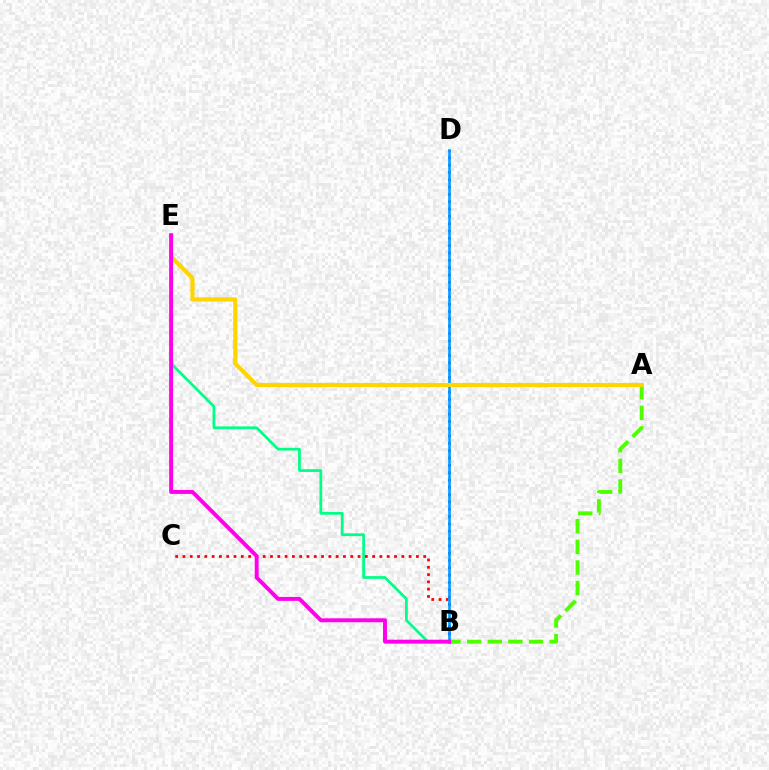{('A', 'B'): [{'color': '#4fff00', 'line_style': 'dashed', 'thickness': 2.8}], ('B', 'C'): [{'color': '#ff0000', 'line_style': 'dotted', 'thickness': 1.98}], ('B', 'D'): [{'color': '#3700ff', 'line_style': 'dotted', 'thickness': 1.99}, {'color': '#009eff', 'line_style': 'solid', 'thickness': 1.89}], ('B', 'E'): [{'color': '#00ff86', 'line_style': 'solid', 'thickness': 1.98}, {'color': '#ff00ed', 'line_style': 'solid', 'thickness': 2.83}], ('A', 'E'): [{'color': '#ffd500', 'line_style': 'solid', 'thickness': 2.99}]}